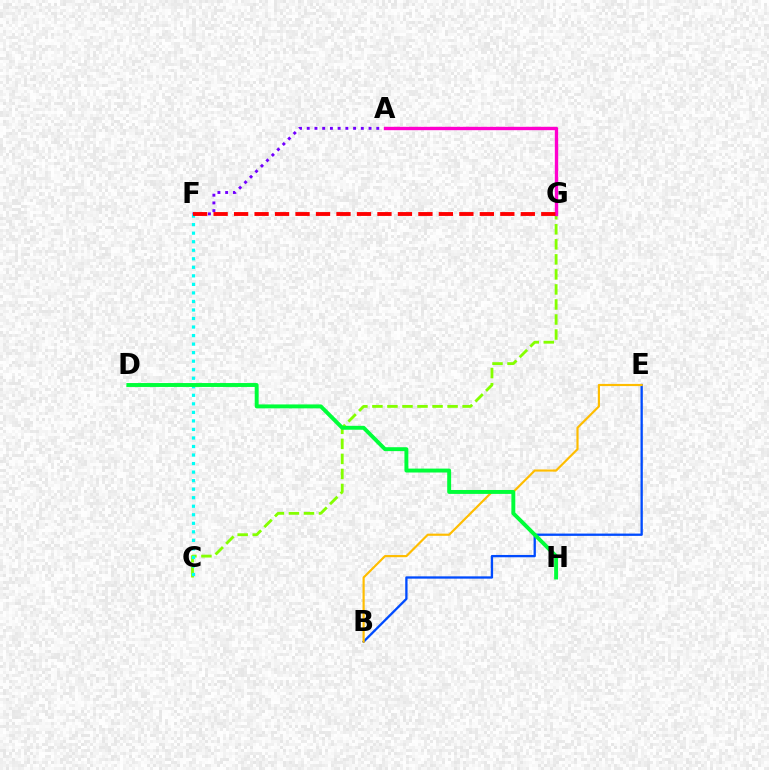{('A', 'F'): [{'color': '#7200ff', 'line_style': 'dotted', 'thickness': 2.1}], ('B', 'E'): [{'color': '#004bff', 'line_style': 'solid', 'thickness': 1.66}, {'color': '#ffbd00', 'line_style': 'solid', 'thickness': 1.56}], ('C', 'G'): [{'color': '#84ff00', 'line_style': 'dashed', 'thickness': 2.04}], ('C', 'F'): [{'color': '#00fff6', 'line_style': 'dotted', 'thickness': 2.32}], ('D', 'H'): [{'color': '#00ff39', 'line_style': 'solid', 'thickness': 2.82}], ('A', 'G'): [{'color': '#ff00cf', 'line_style': 'solid', 'thickness': 2.41}], ('F', 'G'): [{'color': '#ff0000', 'line_style': 'dashed', 'thickness': 2.78}]}